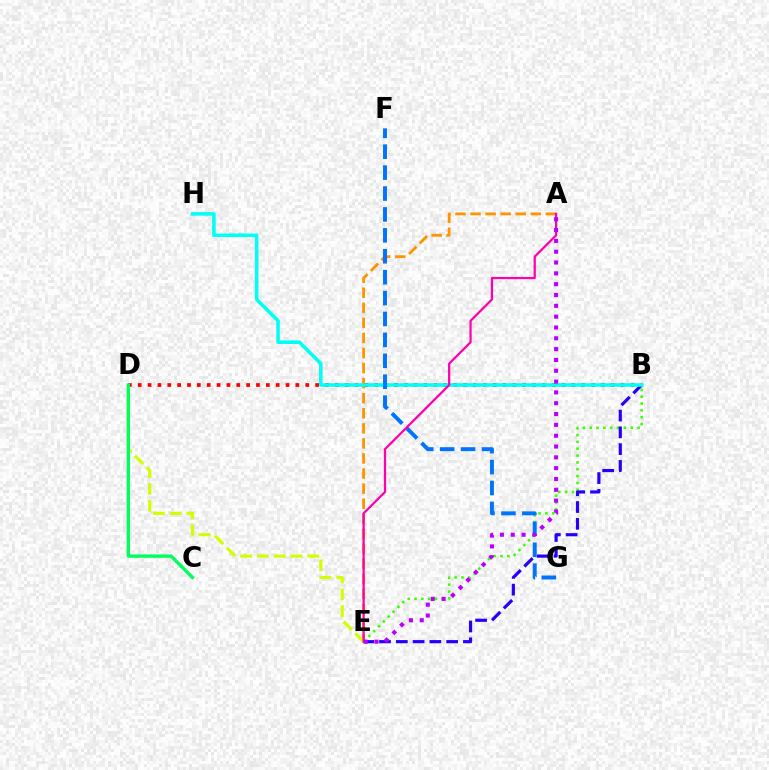{('B', 'E'): [{'color': '#3dff00', 'line_style': 'dotted', 'thickness': 1.86}, {'color': '#2500ff', 'line_style': 'dashed', 'thickness': 2.28}], ('A', 'E'): [{'color': '#ff9400', 'line_style': 'dashed', 'thickness': 2.05}, {'color': '#ff00ac', 'line_style': 'solid', 'thickness': 1.61}, {'color': '#b900ff', 'line_style': 'dotted', 'thickness': 2.94}], ('D', 'E'): [{'color': '#d1ff00', 'line_style': 'dashed', 'thickness': 2.28}], ('B', 'D'): [{'color': '#ff0000', 'line_style': 'dotted', 'thickness': 2.68}], ('B', 'H'): [{'color': '#00fff6', 'line_style': 'solid', 'thickness': 2.56}], ('F', 'G'): [{'color': '#0074ff', 'line_style': 'dashed', 'thickness': 2.84}], ('C', 'D'): [{'color': '#00ff5c', 'line_style': 'solid', 'thickness': 2.4}]}